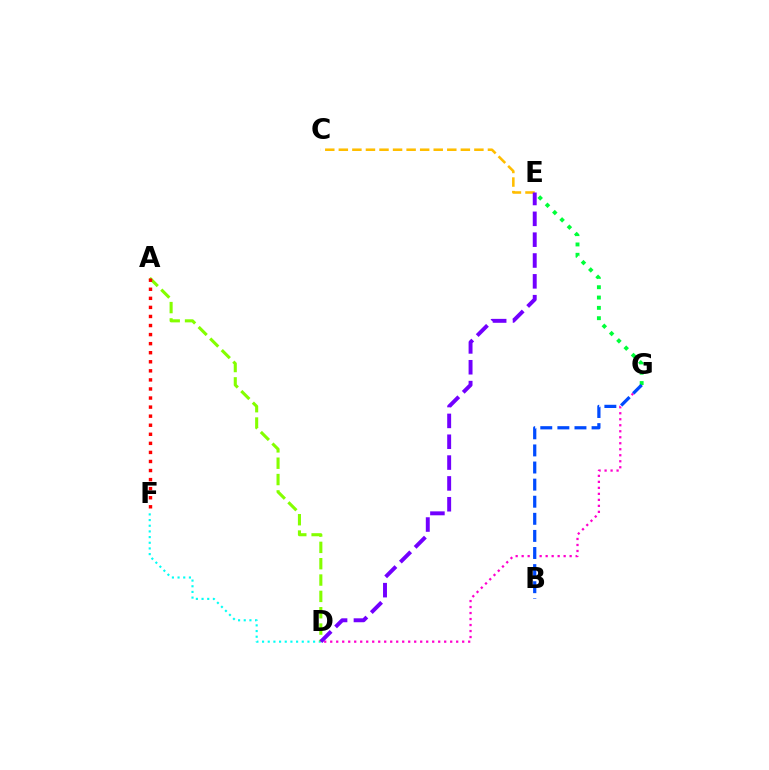{('D', 'F'): [{'color': '#00fff6', 'line_style': 'dotted', 'thickness': 1.54}], ('A', 'D'): [{'color': '#84ff00', 'line_style': 'dashed', 'thickness': 2.22}], ('D', 'G'): [{'color': '#ff00cf', 'line_style': 'dotted', 'thickness': 1.63}], ('E', 'G'): [{'color': '#00ff39', 'line_style': 'dotted', 'thickness': 2.8}], ('B', 'G'): [{'color': '#004bff', 'line_style': 'dashed', 'thickness': 2.32}], ('C', 'E'): [{'color': '#ffbd00', 'line_style': 'dashed', 'thickness': 1.84}], ('A', 'F'): [{'color': '#ff0000', 'line_style': 'dotted', 'thickness': 2.46}], ('D', 'E'): [{'color': '#7200ff', 'line_style': 'dashed', 'thickness': 2.83}]}